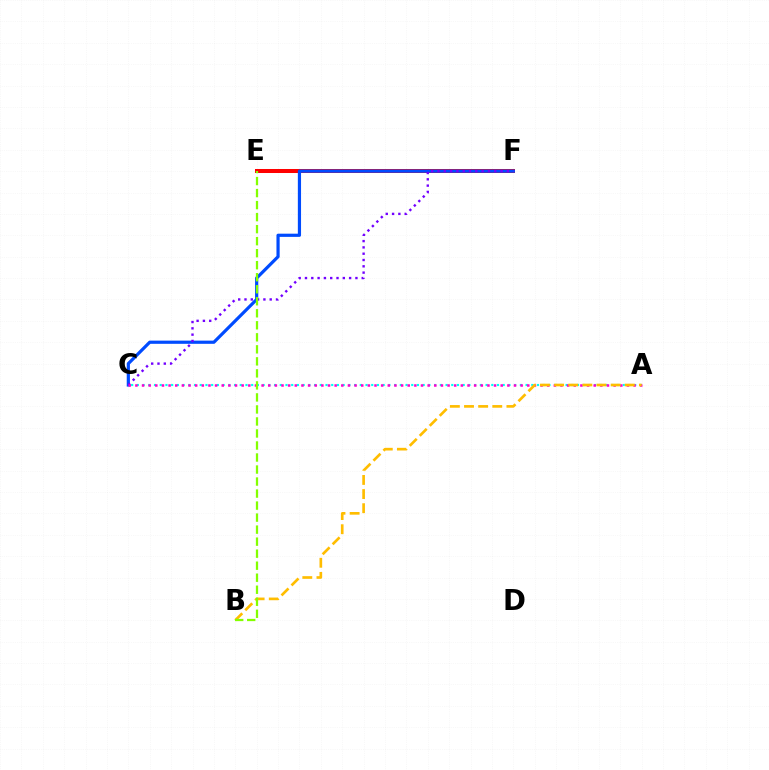{('A', 'C'): [{'color': '#00fff6', 'line_style': 'dotted', 'thickness': 1.55}, {'color': '#ff00cf', 'line_style': 'dotted', 'thickness': 1.8}], ('E', 'F'): [{'color': '#00ff39', 'line_style': 'solid', 'thickness': 1.92}, {'color': '#ff0000', 'line_style': 'solid', 'thickness': 2.88}], ('C', 'F'): [{'color': '#004bff', 'line_style': 'solid', 'thickness': 2.3}, {'color': '#7200ff', 'line_style': 'dotted', 'thickness': 1.71}], ('A', 'B'): [{'color': '#ffbd00', 'line_style': 'dashed', 'thickness': 1.92}], ('B', 'E'): [{'color': '#84ff00', 'line_style': 'dashed', 'thickness': 1.63}]}